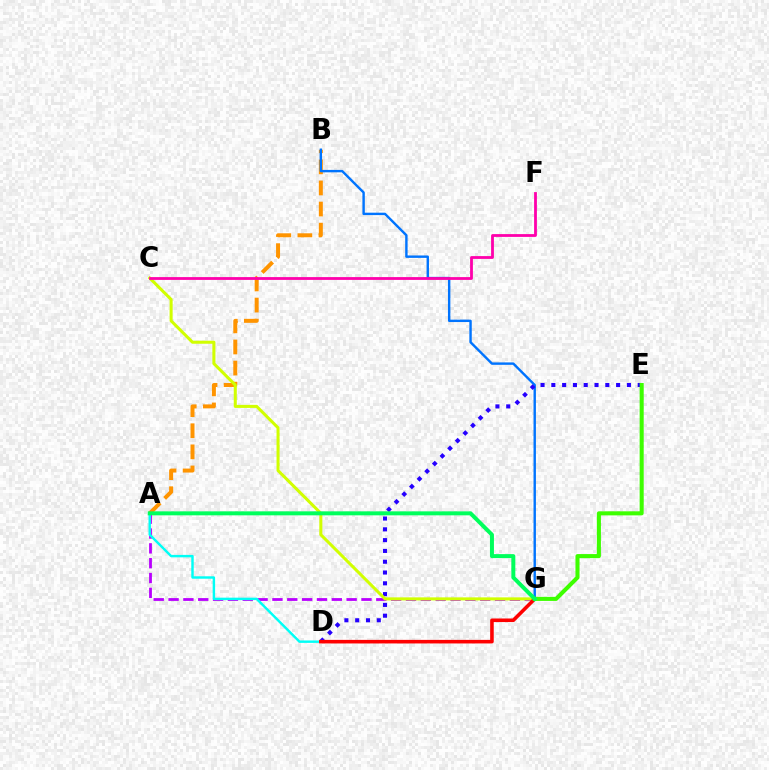{('A', 'B'): [{'color': '#ff9400', 'line_style': 'dashed', 'thickness': 2.87}], ('A', 'G'): [{'color': '#b900ff', 'line_style': 'dashed', 'thickness': 2.02}, {'color': '#00ff5c', 'line_style': 'solid', 'thickness': 2.87}], ('B', 'G'): [{'color': '#0074ff', 'line_style': 'solid', 'thickness': 1.74}], ('A', 'D'): [{'color': '#00fff6', 'line_style': 'solid', 'thickness': 1.75}], ('D', 'E'): [{'color': '#2500ff', 'line_style': 'dotted', 'thickness': 2.93}], ('C', 'G'): [{'color': '#d1ff00', 'line_style': 'solid', 'thickness': 2.19}], ('D', 'G'): [{'color': '#ff0000', 'line_style': 'solid', 'thickness': 2.57}], ('C', 'F'): [{'color': '#ff00ac', 'line_style': 'solid', 'thickness': 2.02}], ('E', 'G'): [{'color': '#3dff00', 'line_style': 'solid', 'thickness': 2.93}]}